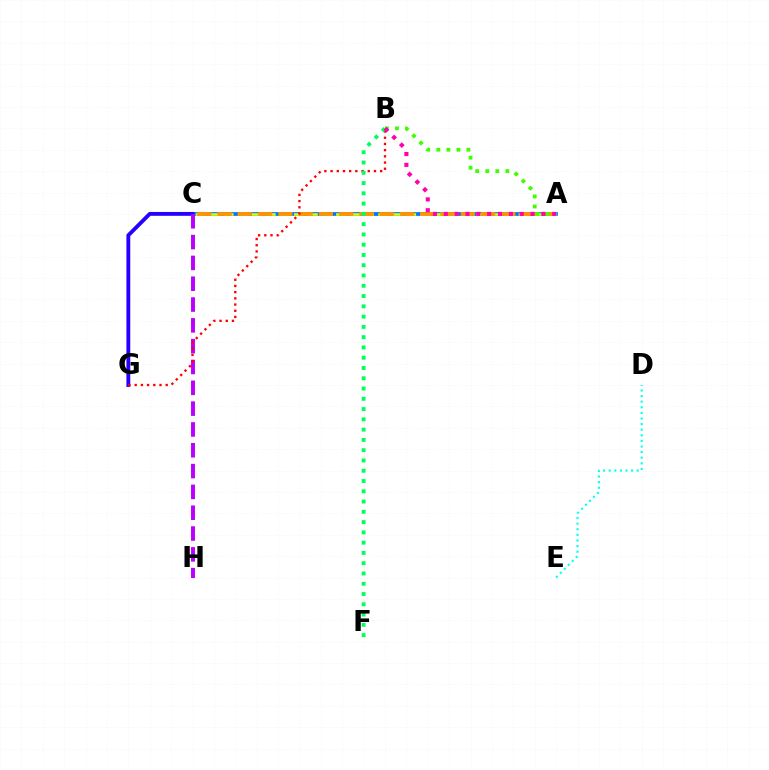{('A', 'C'): [{'color': '#0074ff', 'line_style': 'solid', 'thickness': 2.69}, {'color': '#d1ff00', 'line_style': 'dashed', 'thickness': 1.91}, {'color': '#ff9400', 'line_style': 'dashed', 'thickness': 2.75}], ('C', 'G'): [{'color': '#2500ff', 'line_style': 'solid', 'thickness': 2.77}], ('C', 'H'): [{'color': '#b900ff', 'line_style': 'dashed', 'thickness': 2.83}], ('D', 'E'): [{'color': '#00fff6', 'line_style': 'dotted', 'thickness': 1.52}], ('B', 'G'): [{'color': '#ff0000', 'line_style': 'dotted', 'thickness': 1.68}], ('B', 'F'): [{'color': '#00ff5c', 'line_style': 'dotted', 'thickness': 2.79}], ('A', 'B'): [{'color': '#3dff00', 'line_style': 'dotted', 'thickness': 2.73}, {'color': '#ff00ac', 'line_style': 'dotted', 'thickness': 2.95}]}